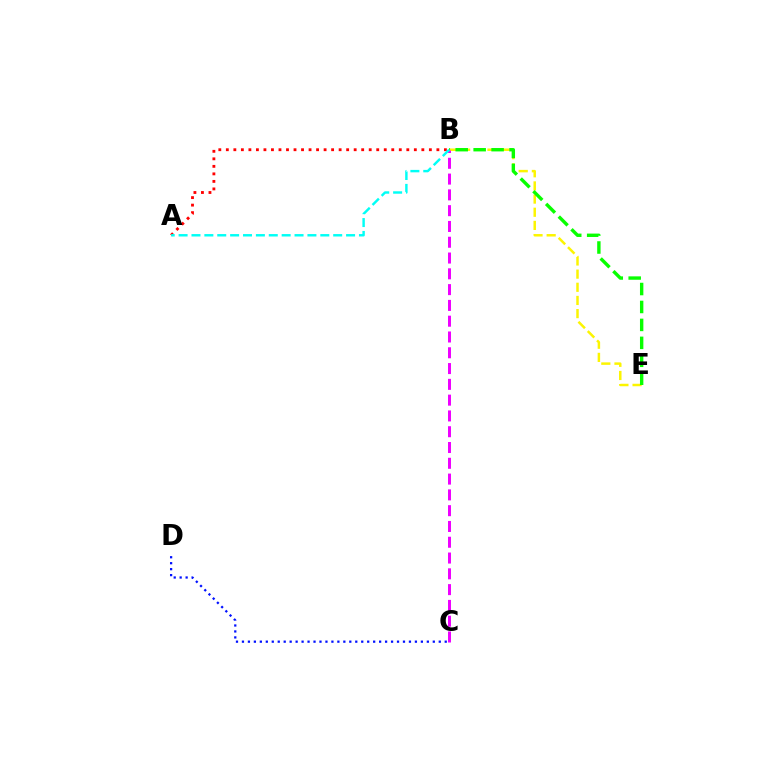{('B', 'E'): [{'color': '#fcf500', 'line_style': 'dashed', 'thickness': 1.79}, {'color': '#08ff00', 'line_style': 'dashed', 'thickness': 2.44}], ('C', 'D'): [{'color': '#0010ff', 'line_style': 'dotted', 'thickness': 1.62}], ('A', 'B'): [{'color': '#ff0000', 'line_style': 'dotted', 'thickness': 2.04}, {'color': '#00fff6', 'line_style': 'dashed', 'thickness': 1.75}], ('B', 'C'): [{'color': '#ee00ff', 'line_style': 'dashed', 'thickness': 2.15}]}